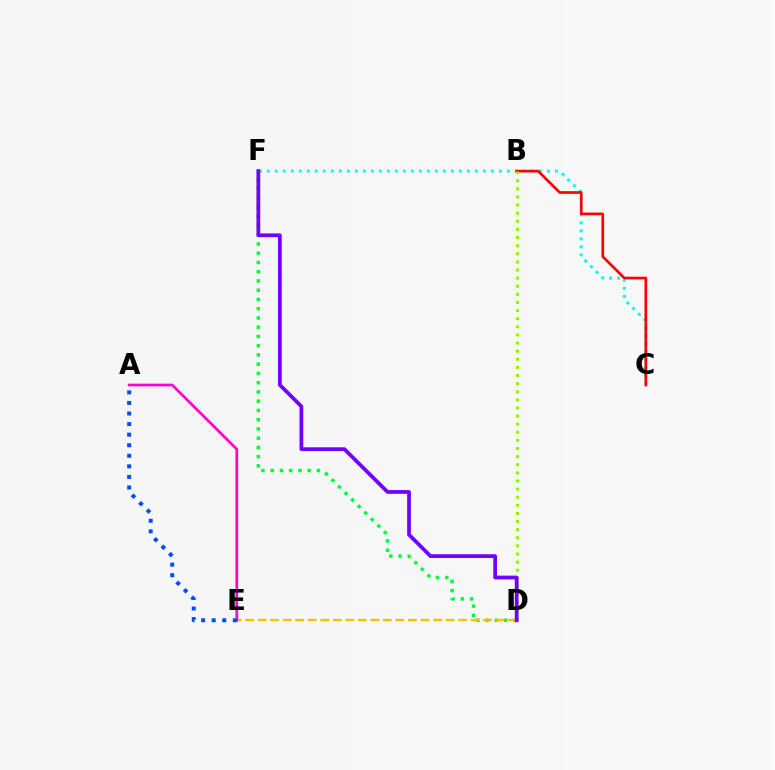{('C', 'F'): [{'color': '#00fff6', 'line_style': 'dotted', 'thickness': 2.17}], ('D', 'F'): [{'color': '#00ff39', 'line_style': 'dotted', 'thickness': 2.51}, {'color': '#7200ff', 'line_style': 'solid', 'thickness': 2.7}], ('D', 'E'): [{'color': '#ffbd00', 'line_style': 'dashed', 'thickness': 1.7}], ('B', 'C'): [{'color': '#ff0000', 'line_style': 'solid', 'thickness': 1.93}], ('A', 'E'): [{'color': '#ff00cf', 'line_style': 'solid', 'thickness': 1.95}, {'color': '#004bff', 'line_style': 'dotted', 'thickness': 2.87}], ('B', 'D'): [{'color': '#84ff00', 'line_style': 'dotted', 'thickness': 2.21}]}